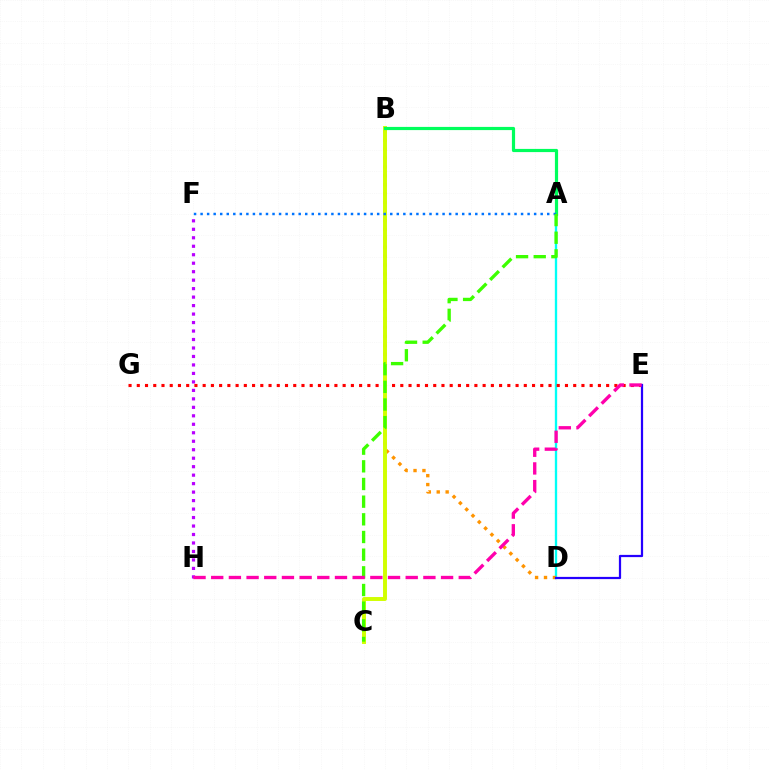{('A', 'D'): [{'color': '#00fff6', 'line_style': 'solid', 'thickness': 1.68}], ('B', 'D'): [{'color': '#ff9400', 'line_style': 'dotted', 'thickness': 2.42}], ('E', 'G'): [{'color': '#ff0000', 'line_style': 'dotted', 'thickness': 2.24}], ('B', 'C'): [{'color': '#d1ff00', 'line_style': 'solid', 'thickness': 2.83}], ('A', 'B'): [{'color': '#00ff5c', 'line_style': 'solid', 'thickness': 2.3}], ('D', 'E'): [{'color': '#2500ff', 'line_style': 'solid', 'thickness': 1.6}], ('F', 'H'): [{'color': '#b900ff', 'line_style': 'dotted', 'thickness': 2.3}], ('A', 'F'): [{'color': '#0074ff', 'line_style': 'dotted', 'thickness': 1.78}], ('A', 'C'): [{'color': '#3dff00', 'line_style': 'dashed', 'thickness': 2.4}], ('E', 'H'): [{'color': '#ff00ac', 'line_style': 'dashed', 'thickness': 2.4}]}